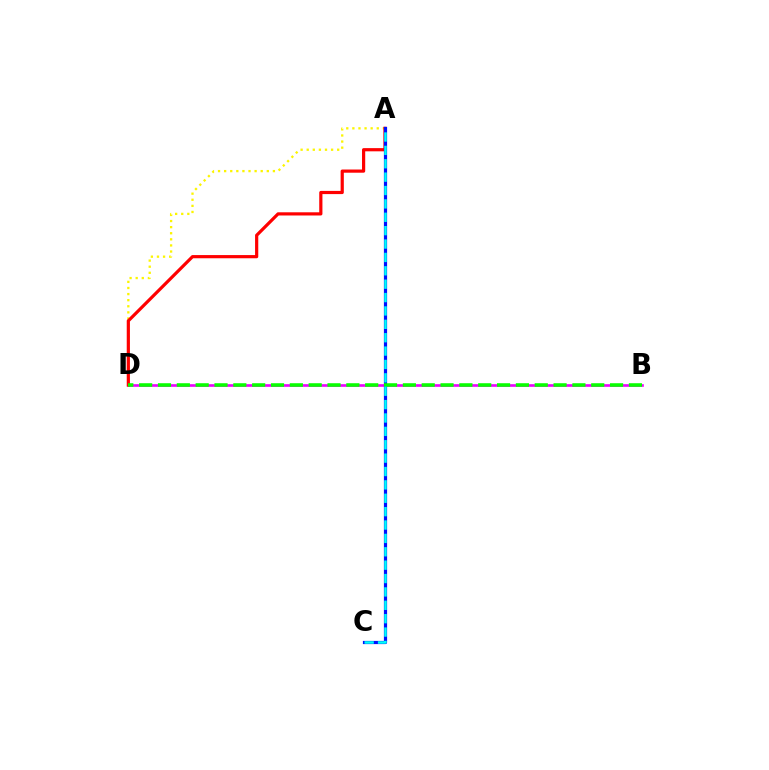{('A', 'D'): [{'color': '#fcf500', 'line_style': 'dotted', 'thickness': 1.66}, {'color': '#ff0000', 'line_style': 'solid', 'thickness': 2.3}], ('B', 'D'): [{'color': '#ee00ff', 'line_style': 'solid', 'thickness': 1.9}, {'color': '#08ff00', 'line_style': 'dashed', 'thickness': 2.56}], ('A', 'C'): [{'color': '#0010ff', 'line_style': 'solid', 'thickness': 2.3}, {'color': '#00fff6', 'line_style': 'dashed', 'thickness': 1.82}]}